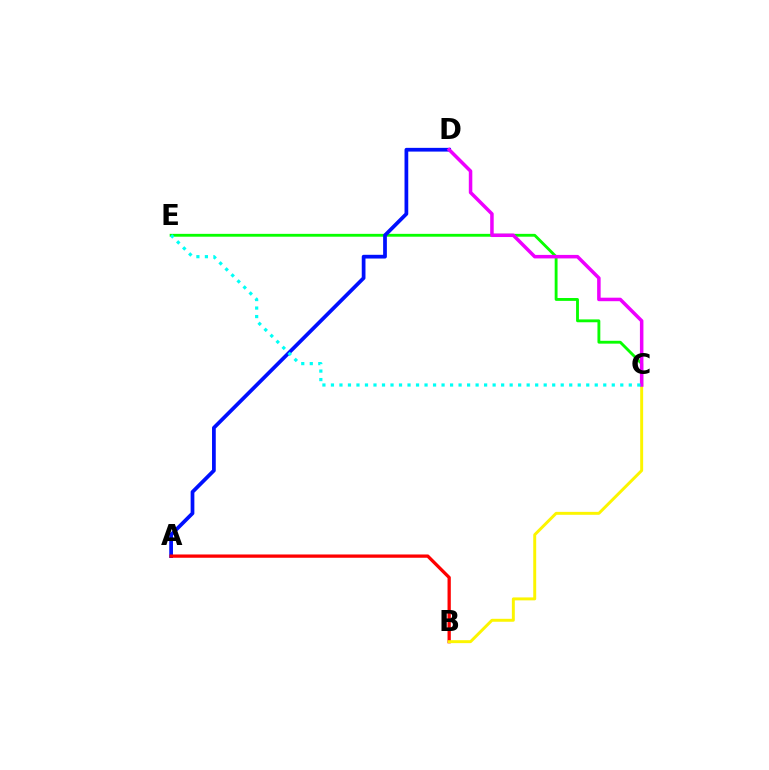{('C', 'E'): [{'color': '#08ff00', 'line_style': 'solid', 'thickness': 2.06}, {'color': '#00fff6', 'line_style': 'dotted', 'thickness': 2.31}], ('A', 'D'): [{'color': '#0010ff', 'line_style': 'solid', 'thickness': 2.69}], ('A', 'B'): [{'color': '#ff0000', 'line_style': 'solid', 'thickness': 2.36}], ('B', 'C'): [{'color': '#fcf500', 'line_style': 'solid', 'thickness': 2.12}], ('C', 'D'): [{'color': '#ee00ff', 'line_style': 'solid', 'thickness': 2.53}]}